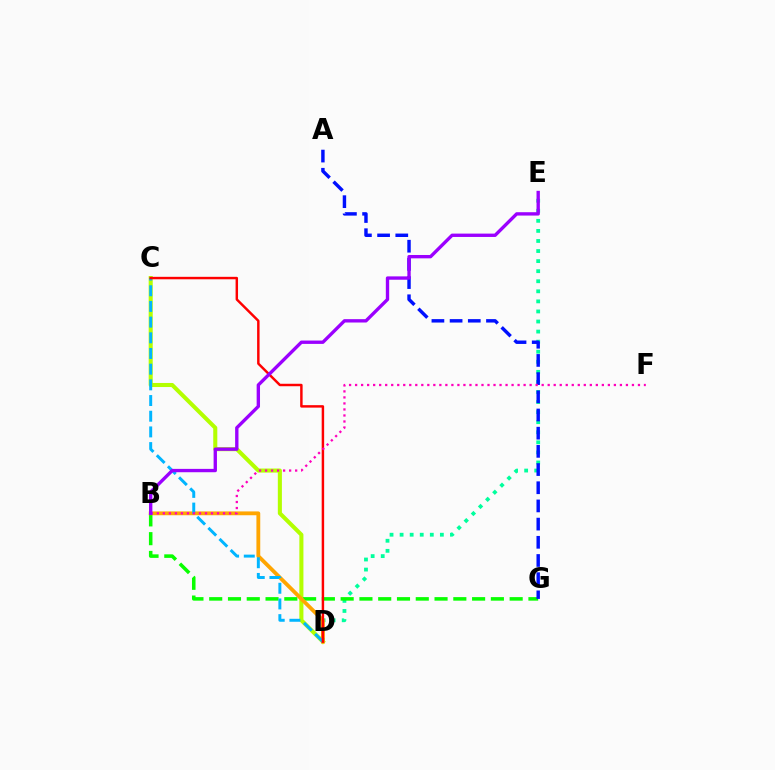{('C', 'D'): [{'color': '#b3ff00', 'line_style': 'solid', 'thickness': 2.93}, {'color': '#00b5ff', 'line_style': 'dashed', 'thickness': 2.13}, {'color': '#ff0000', 'line_style': 'solid', 'thickness': 1.77}], ('D', 'E'): [{'color': '#00ff9d', 'line_style': 'dotted', 'thickness': 2.74}], ('B', 'G'): [{'color': '#08ff00', 'line_style': 'dashed', 'thickness': 2.55}], ('B', 'D'): [{'color': '#ffa500', 'line_style': 'solid', 'thickness': 2.75}], ('A', 'G'): [{'color': '#0010ff', 'line_style': 'dashed', 'thickness': 2.47}], ('B', 'F'): [{'color': '#ff00bd', 'line_style': 'dotted', 'thickness': 1.64}], ('B', 'E'): [{'color': '#9b00ff', 'line_style': 'solid', 'thickness': 2.41}]}